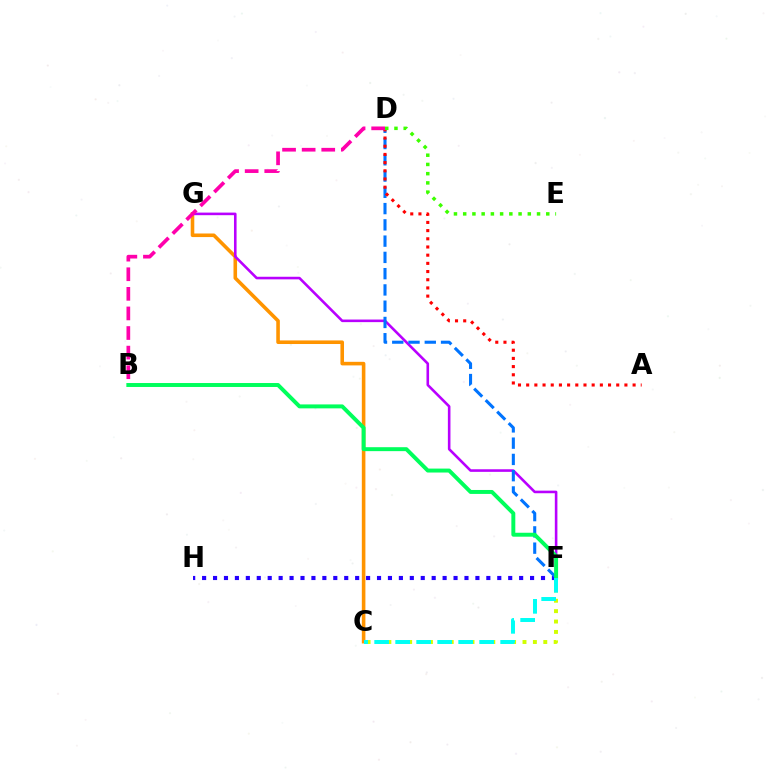{('F', 'H'): [{'color': '#2500ff', 'line_style': 'dotted', 'thickness': 2.97}], ('C', 'F'): [{'color': '#d1ff00', 'line_style': 'dotted', 'thickness': 2.82}, {'color': '#00fff6', 'line_style': 'dashed', 'thickness': 2.85}], ('C', 'G'): [{'color': '#ff9400', 'line_style': 'solid', 'thickness': 2.58}], ('F', 'G'): [{'color': '#b900ff', 'line_style': 'solid', 'thickness': 1.87}], ('D', 'F'): [{'color': '#0074ff', 'line_style': 'dashed', 'thickness': 2.21}], ('B', 'F'): [{'color': '#00ff5c', 'line_style': 'solid', 'thickness': 2.84}], ('A', 'D'): [{'color': '#ff0000', 'line_style': 'dotted', 'thickness': 2.22}], ('B', 'D'): [{'color': '#ff00ac', 'line_style': 'dashed', 'thickness': 2.66}], ('D', 'E'): [{'color': '#3dff00', 'line_style': 'dotted', 'thickness': 2.51}]}